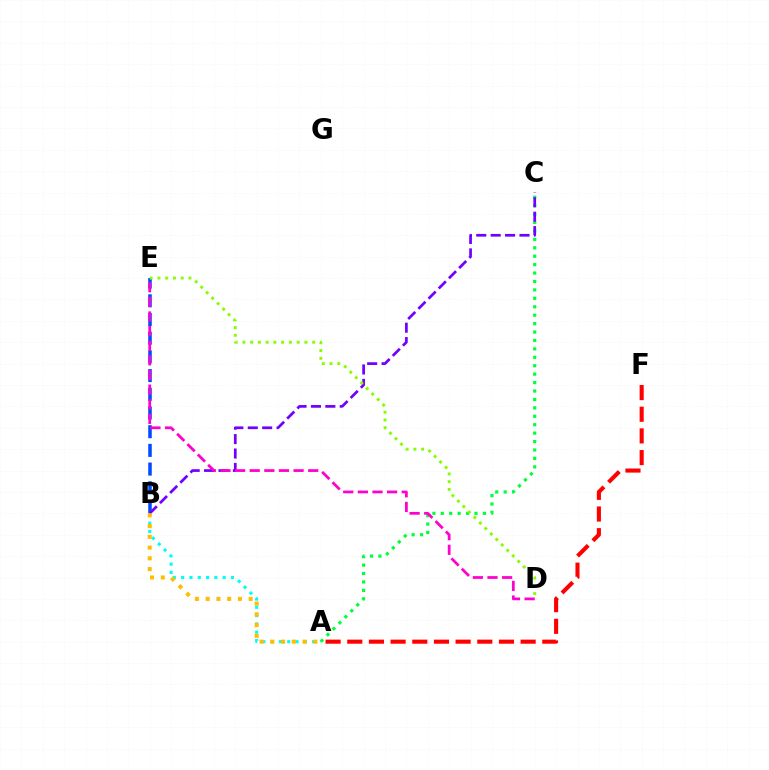{('A', 'B'): [{'color': '#00fff6', 'line_style': 'dotted', 'thickness': 2.26}, {'color': '#ffbd00', 'line_style': 'dotted', 'thickness': 2.92}], ('B', 'E'): [{'color': '#004bff', 'line_style': 'dashed', 'thickness': 2.54}], ('A', 'C'): [{'color': '#00ff39', 'line_style': 'dotted', 'thickness': 2.29}], ('A', 'F'): [{'color': '#ff0000', 'line_style': 'dashed', 'thickness': 2.94}], ('B', 'C'): [{'color': '#7200ff', 'line_style': 'dashed', 'thickness': 1.96}], ('D', 'E'): [{'color': '#ff00cf', 'line_style': 'dashed', 'thickness': 1.99}, {'color': '#84ff00', 'line_style': 'dotted', 'thickness': 2.11}]}